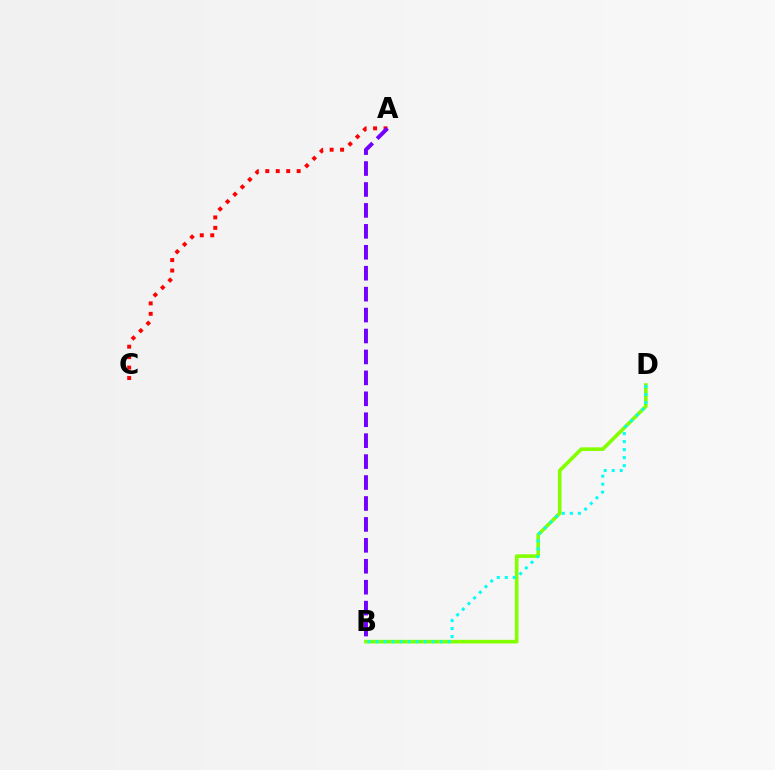{('B', 'D'): [{'color': '#84ff00', 'line_style': 'solid', 'thickness': 2.62}, {'color': '#00fff6', 'line_style': 'dotted', 'thickness': 2.18}], ('A', 'C'): [{'color': '#ff0000', 'line_style': 'dotted', 'thickness': 2.84}], ('A', 'B'): [{'color': '#7200ff', 'line_style': 'dashed', 'thickness': 2.84}]}